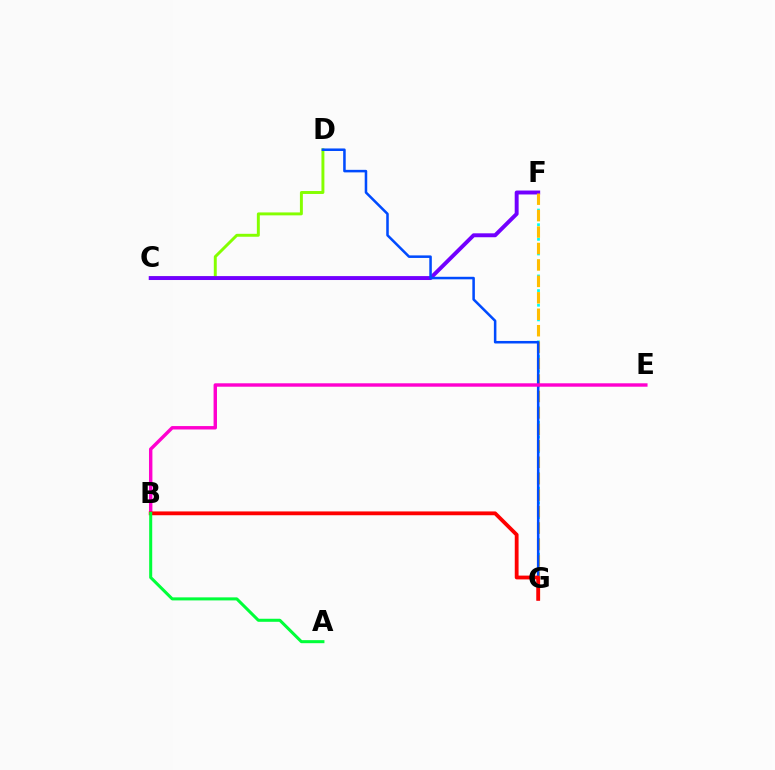{('F', 'G'): [{'color': '#00fff6', 'line_style': 'dotted', 'thickness': 1.99}, {'color': '#ffbd00', 'line_style': 'dashed', 'thickness': 2.23}], ('C', 'D'): [{'color': '#84ff00', 'line_style': 'solid', 'thickness': 2.11}], ('C', 'F'): [{'color': '#7200ff', 'line_style': 'solid', 'thickness': 2.83}], ('D', 'G'): [{'color': '#004bff', 'line_style': 'solid', 'thickness': 1.83}], ('B', 'E'): [{'color': '#ff00cf', 'line_style': 'solid', 'thickness': 2.46}], ('B', 'G'): [{'color': '#ff0000', 'line_style': 'solid', 'thickness': 2.74}], ('A', 'B'): [{'color': '#00ff39', 'line_style': 'solid', 'thickness': 2.19}]}